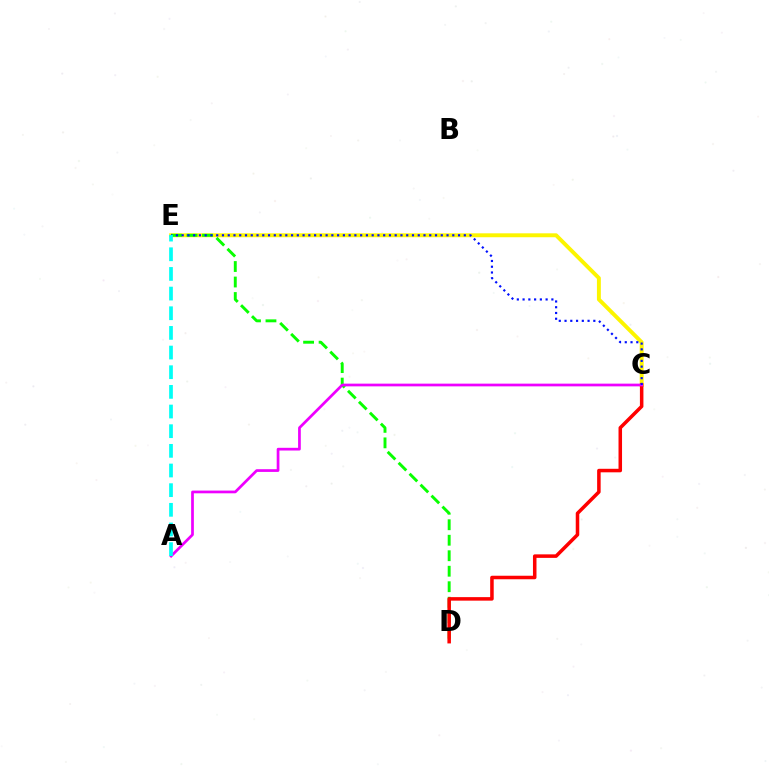{('C', 'E'): [{'color': '#fcf500', 'line_style': 'solid', 'thickness': 2.82}, {'color': '#0010ff', 'line_style': 'dotted', 'thickness': 1.56}], ('D', 'E'): [{'color': '#08ff00', 'line_style': 'dashed', 'thickness': 2.1}], ('C', 'D'): [{'color': '#ff0000', 'line_style': 'solid', 'thickness': 2.54}], ('A', 'C'): [{'color': '#ee00ff', 'line_style': 'solid', 'thickness': 1.96}], ('A', 'E'): [{'color': '#00fff6', 'line_style': 'dashed', 'thickness': 2.67}]}